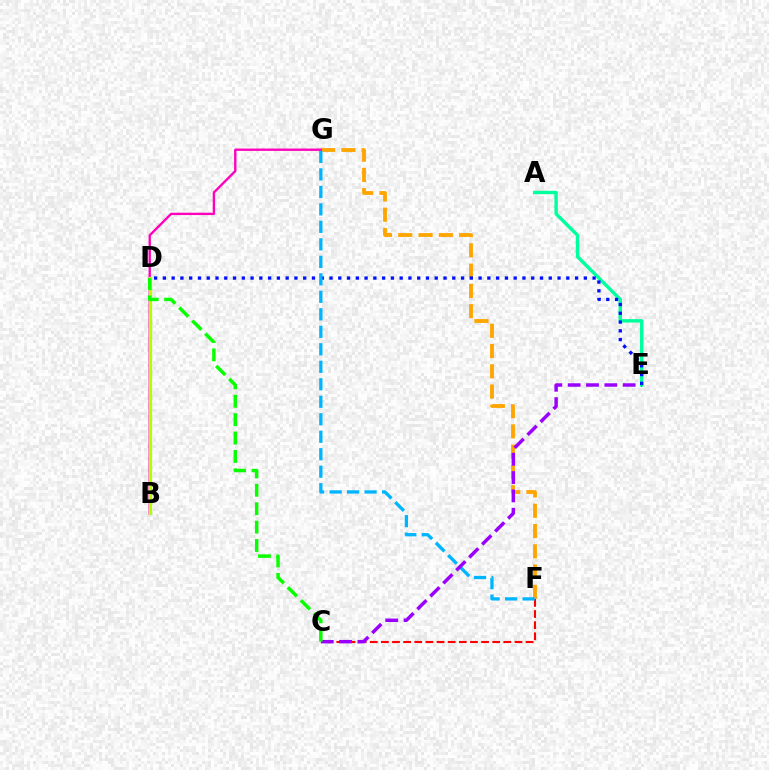{('C', 'F'): [{'color': '#ff0000', 'line_style': 'dashed', 'thickness': 1.51}], ('A', 'E'): [{'color': '#00ff9d', 'line_style': 'solid', 'thickness': 2.45}], ('F', 'G'): [{'color': '#ffa500', 'line_style': 'dashed', 'thickness': 2.75}, {'color': '#00b5ff', 'line_style': 'dashed', 'thickness': 2.38}], ('D', 'E'): [{'color': '#0010ff', 'line_style': 'dotted', 'thickness': 2.38}], ('B', 'G'): [{'color': '#ff00bd', 'line_style': 'solid', 'thickness': 1.69}], ('B', 'D'): [{'color': '#b3ff00', 'line_style': 'solid', 'thickness': 2.32}], ('C', 'E'): [{'color': '#9b00ff', 'line_style': 'dashed', 'thickness': 2.49}], ('C', 'D'): [{'color': '#08ff00', 'line_style': 'dashed', 'thickness': 2.5}]}